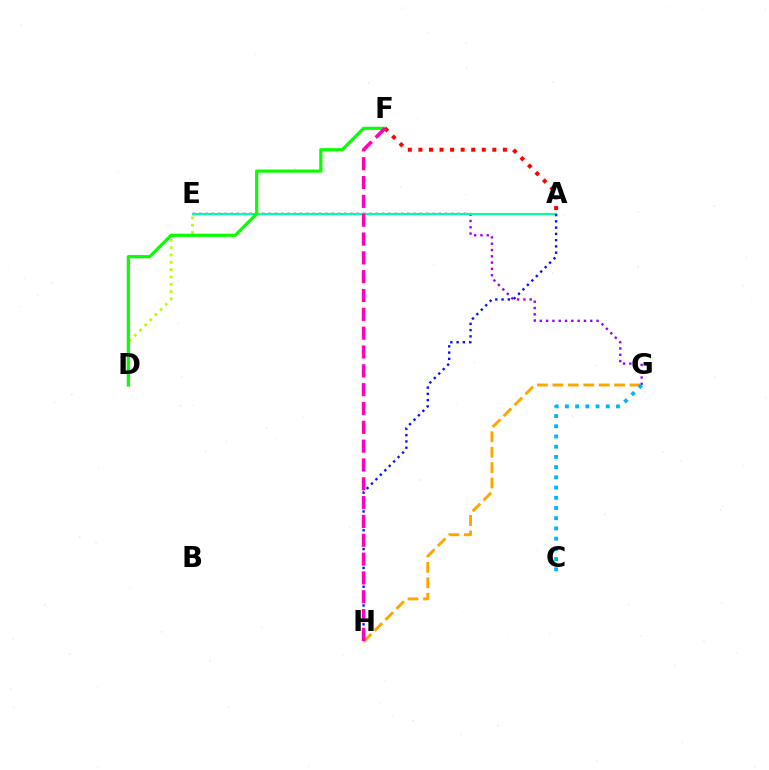{('E', 'G'): [{'color': '#9b00ff', 'line_style': 'dotted', 'thickness': 1.71}], ('A', 'E'): [{'color': '#00ff9d', 'line_style': 'solid', 'thickness': 1.54}], ('D', 'E'): [{'color': '#b3ff00', 'line_style': 'dotted', 'thickness': 1.99}], ('D', 'F'): [{'color': '#08ff00', 'line_style': 'solid', 'thickness': 2.29}], ('G', 'H'): [{'color': '#ffa500', 'line_style': 'dashed', 'thickness': 2.1}], ('A', 'H'): [{'color': '#0010ff', 'line_style': 'dotted', 'thickness': 1.7}], ('C', 'G'): [{'color': '#00b5ff', 'line_style': 'dotted', 'thickness': 2.78}], ('A', 'F'): [{'color': '#ff0000', 'line_style': 'dotted', 'thickness': 2.87}], ('F', 'H'): [{'color': '#ff00bd', 'line_style': 'dashed', 'thickness': 2.56}]}